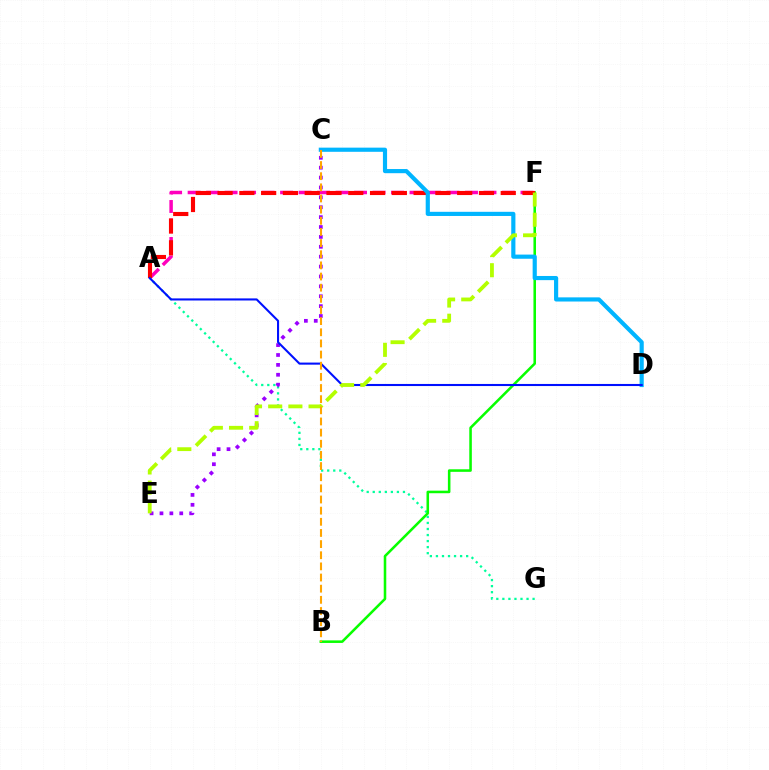{('A', 'G'): [{'color': '#00ff9d', 'line_style': 'dotted', 'thickness': 1.64}], ('B', 'F'): [{'color': '#08ff00', 'line_style': 'solid', 'thickness': 1.84}], ('A', 'F'): [{'color': '#ff00bd', 'line_style': 'dashed', 'thickness': 2.51}, {'color': '#ff0000', 'line_style': 'dashed', 'thickness': 2.96}], ('C', 'D'): [{'color': '#00b5ff', 'line_style': 'solid', 'thickness': 2.99}], ('C', 'E'): [{'color': '#9b00ff', 'line_style': 'dotted', 'thickness': 2.69}], ('A', 'D'): [{'color': '#0010ff', 'line_style': 'solid', 'thickness': 1.5}], ('E', 'F'): [{'color': '#b3ff00', 'line_style': 'dashed', 'thickness': 2.74}], ('B', 'C'): [{'color': '#ffa500', 'line_style': 'dashed', 'thickness': 1.51}]}